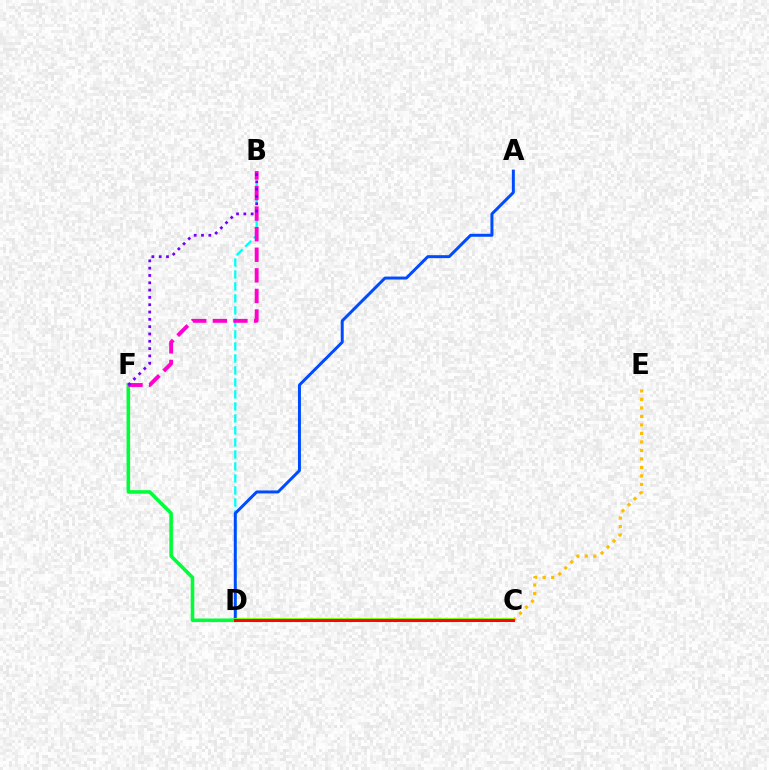{('B', 'D'): [{'color': '#00fff6', 'line_style': 'dashed', 'thickness': 1.63}], ('A', 'D'): [{'color': '#004bff', 'line_style': 'solid', 'thickness': 2.14}], ('C', 'D'): [{'color': '#84ff00', 'line_style': 'solid', 'thickness': 2.94}, {'color': '#ff0000', 'line_style': 'solid', 'thickness': 2.11}], ('D', 'F'): [{'color': '#00ff39', 'line_style': 'solid', 'thickness': 2.58}], ('C', 'E'): [{'color': '#ffbd00', 'line_style': 'dotted', 'thickness': 2.31}], ('B', 'F'): [{'color': '#ff00cf', 'line_style': 'dashed', 'thickness': 2.8}, {'color': '#7200ff', 'line_style': 'dotted', 'thickness': 1.99}]}